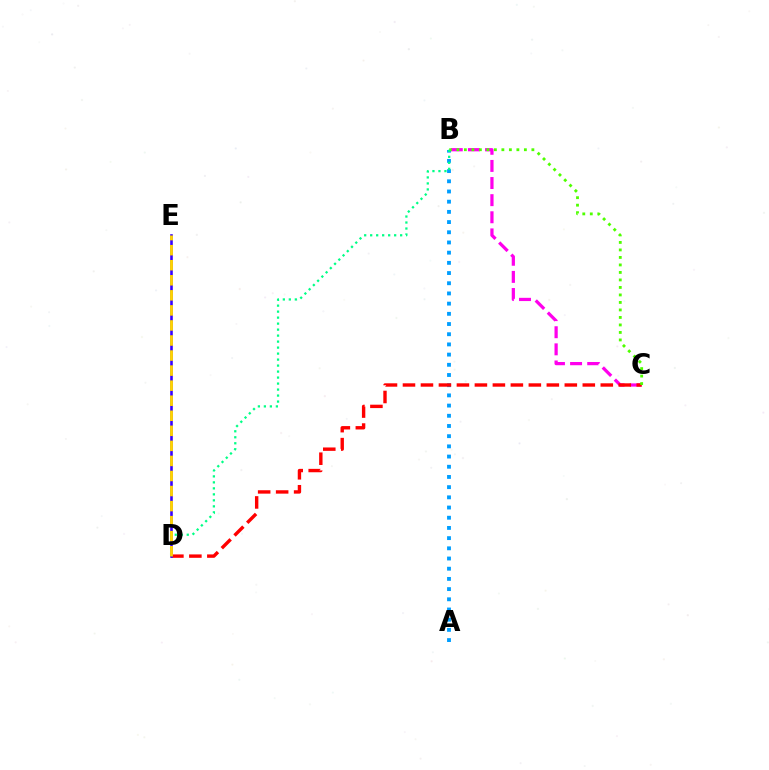{('A', 'B'): [{'color': '#009eff', 'line_style': 'dotted', 'thickness': 2.77}], ('B', 'C'): [{'color': '#ff00ed', 'line_style': 'dashed', 'thickness': 2.33}, {'color': '#4fff00', 'line_style': 'dotted', 'thickness': 2.04}], ('C', 'D'): [{'color': '#ff0000', 'line_style': 'dashed', 'thickness': 2.44}], ('B', 'D'): [{'color': '#00ff86', 'line_style': 'dotted', 'thickness': 1.63}], ('D', 'E'): [{'color': '#3700ff', 'line_style': 'solid', 'thickness': 1.87}, {'color': '#ffd500', 'line_style': 'dashed', 'thickness': 2.04}]}